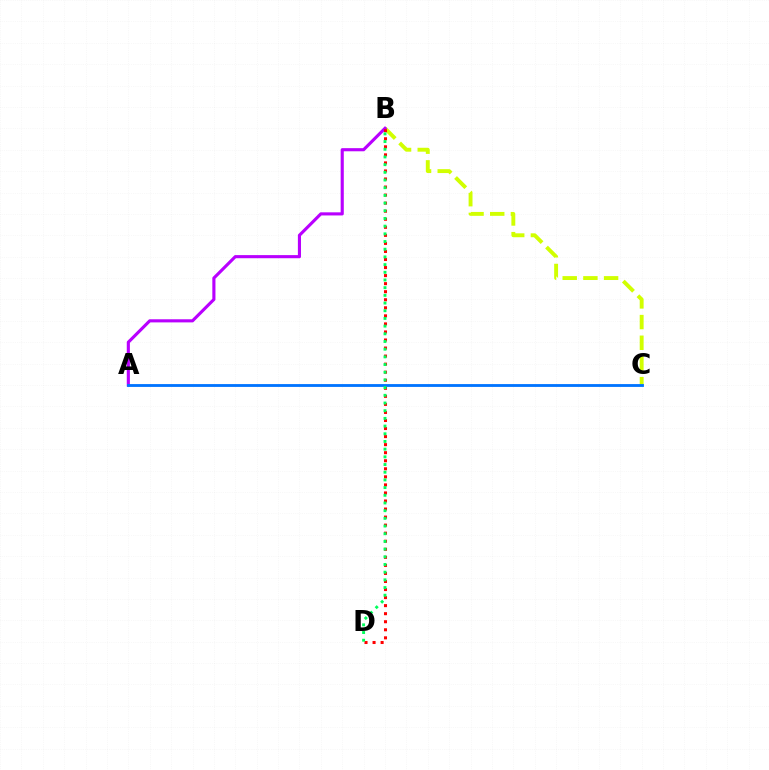{('B', 'C'): [{'color': '#d1ff00', 'line_style': 'dashed', 'thickness': 2.81}], ('A', 'B'): [{'color': '#b900ff', 'line_style': 'solid', 'thickness': 2.25}], ('B', 'D'): [{'color': '#ff0000', 'line_style': 'dotted', 'thickness': 2.19}, {'color': '#00ff5c', 'line_style': 'dotted', 'thickness': 2.09}], ('A', 'C'): [{'color': '#0074ff', 'line_style': 'solid', 'thickness': 2.04}]}